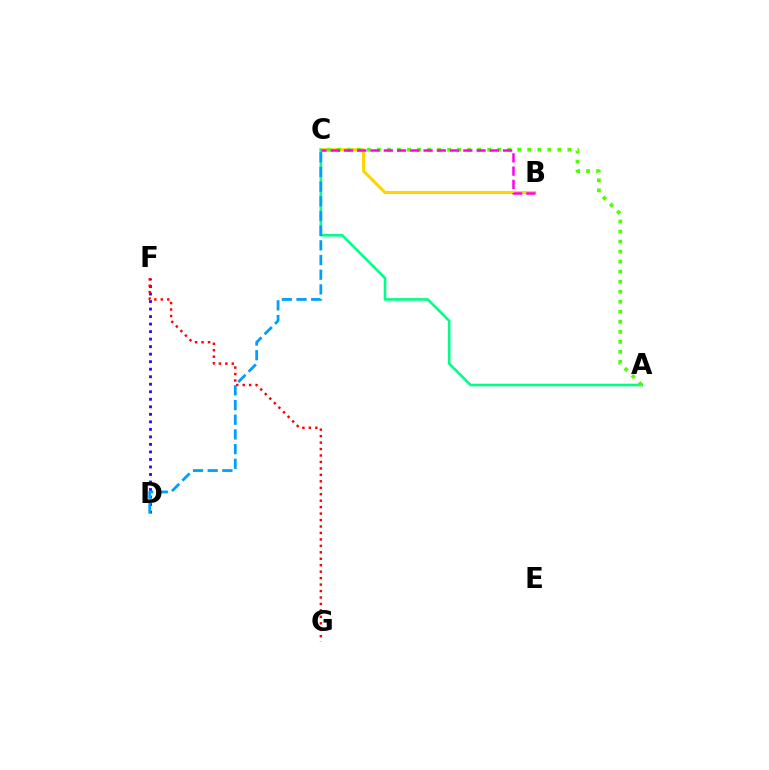{('D', 'F'): [{'color': '#3700ff', 'line_style': 'dotted', 'thickness': 2.04}], ('B', 'C'): [{'color': '#ffd500', 'line_style': 'solid', 'thickness': 2.25}, {'color': '#ff00ed', 'line_style': 'dashed', 'thickness': 1.8}], ('F', 'G'): [{'color': '#ff0000', 'line_style': 'dotted', 'thickness': 1.75}], ('A', 'C'): [{'color': '#00ff86', 'line_style': 'solid', 'thickness': 1.88}, {'color': '#4fff00', 'line_style': 'dotted', 'thickness': 2.72}], ('C', 'D'): [{'color': '#009eff', 'line_style': 'dashed', 'thickness': 1.99}]}